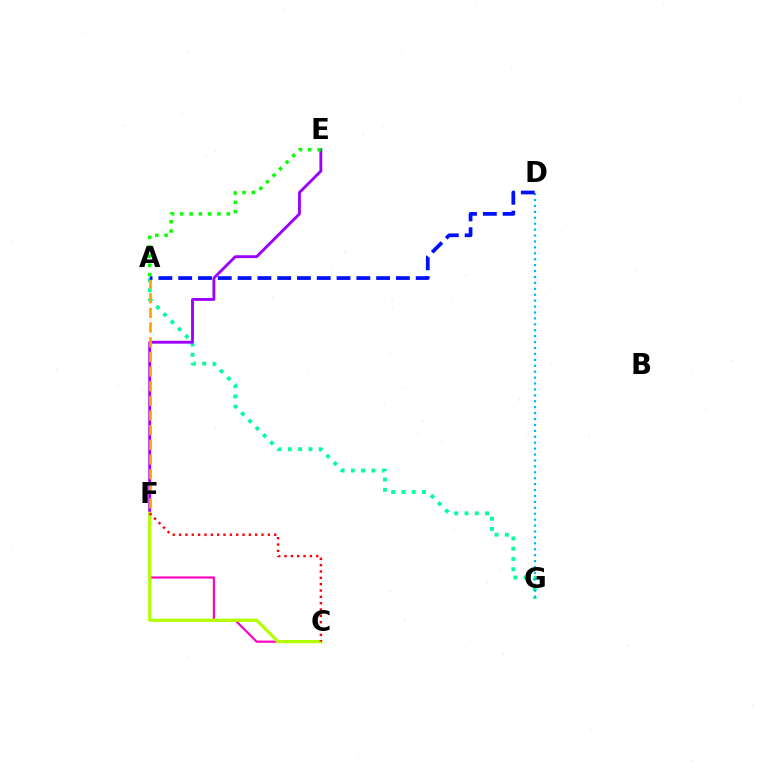{('C', 'F'): [{'color': '#ff00bd', 'line_style': 'solid', 'thickness': 1.55}, {'color': '#b3ff00', 'line_style': 'solid', 'thickness': 2.3}, {'color': '#ff0000', 'line_style': 'dotted', 'thickness': 1.72}], ('A', 'G'): [{'color': '#00ff9d', 'line_style': 'dotted', 'thickness': 2.79}], ('E', 'F'): [{'color': '#9b00ff', 'line_style': 'solid', 'thickness': 2.05}], ('D', 'G'): [{'color': '#00b5ff', 'line_style': 'dotted', 'thickness': 1.61}], ('A', 'F'): [{'color': '#ffa500', 'line_style': 'dashed', 'thickness': 1.99}], ('A', 'D'): [{'color': '#0010ff', 'line_style': 'dashed', 'thickness': 2.69}], ('A', 'E'): [{'color': '#08ff00', 'line_style': 'dotted', 'thickness': 2.52}]}